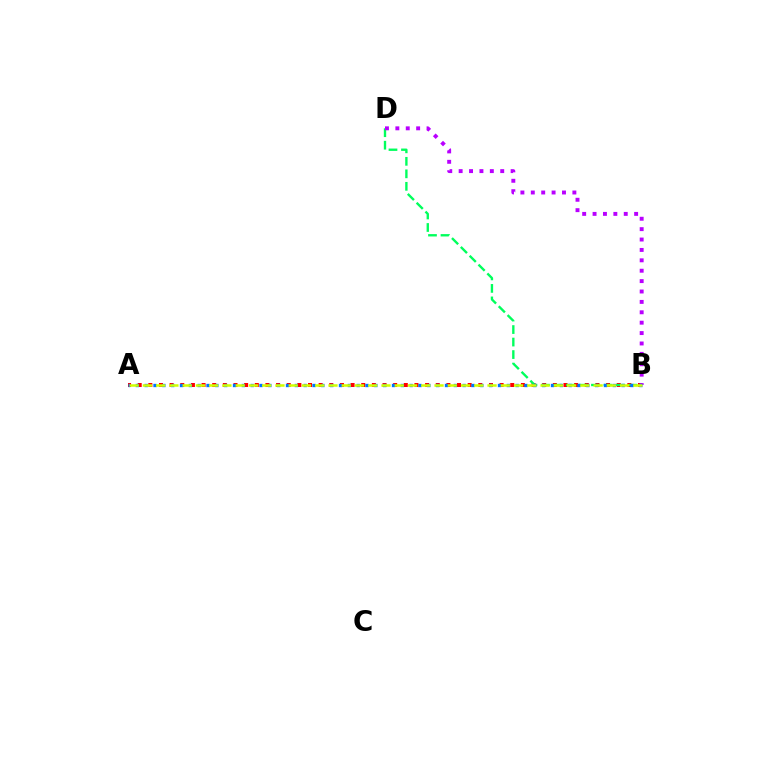{('A', 'B'): [{'color': '#ff0000', 'line_style': 'dotted', 'thickness': 2.89}, {'color': '#0074ff', 'line_style': 'dotted', 'thickness': 2.4}, {'color': '#d1ff00', 'line_style': 'dashed', 'thickness': 1.8}], ('B', 'D'): [{'color': '#00ff5c', 'line_style': 'dashed', 'thickness': 1.7}, {'color': '#b900ff', 'line_style': 'dotted', 'thickness': 2.82}]}